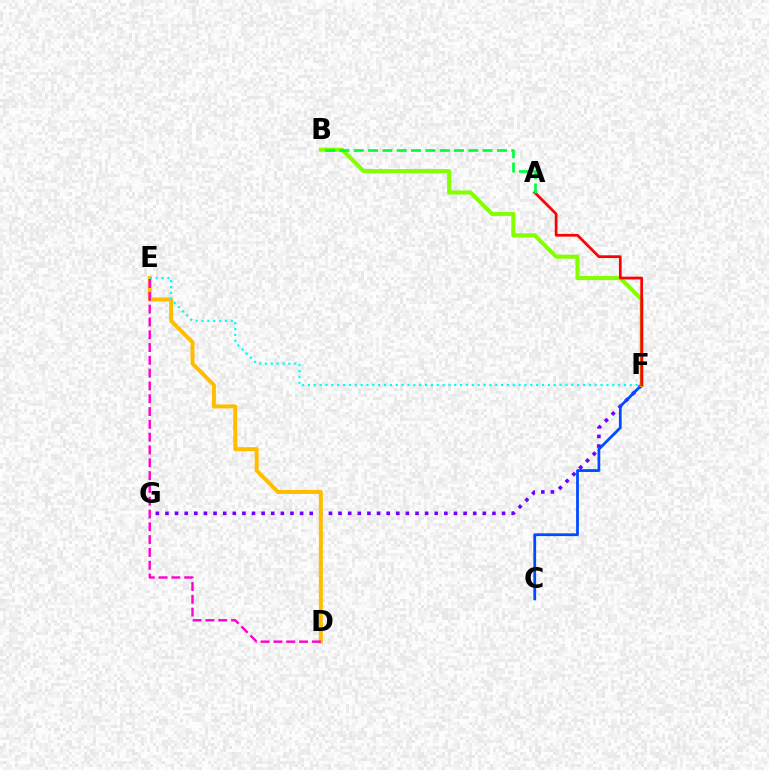{('F', 'G'): [{'color': '#7200ff', 'line_style': 'dotted', 'thickness': 2.61}], ('C', 'F'): [{'color': '#004bff', 'line_style': 'solid', 'thickness': 2.0}], ('B', 'F'): [{'color': '#84ff00', 'line_style': 'solid', 'thickness': 2.92}], ('A', 'F'): [{'color': '#ff0000', 'line_style': 'solid', 'thickness': 1.97}], ('D', 'E'): [{'color': '#ffbd00', 'line_style': 'solid', 'thickness': 2.87}, {'color': '#ff00cf', 'line_style': 'dashed', 'thickness': 1.74}], ('E', 'F'): [{'color': '#00fff6', 'line_style': 'dotted', 'thickness': 1.59}], ('A', 'B'): [{'color': '#00ff39', 'line_style': 'dashed', 'thickness': 1.94}]}